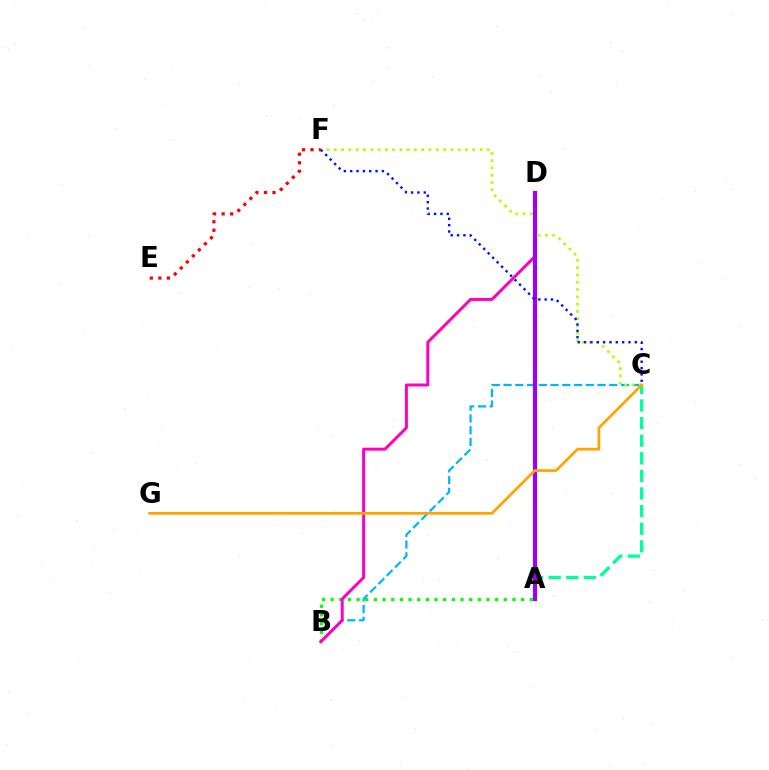{('A', 'C'): [{'color': '#00ff9d', 'line_style': 'dashed', 'thickness': 2.39}], ('A', 'B'): [{'color': '#08ff00', 'line_style': 'dotted', 'thickness': 2.35}], ('B', 'C'): [{'color': '#00b5ff', 'line_style': 'dashed', 'thickness': 1.6}], ('C', 'F'): [{'color': '#b3ff00', 'line_style': 'dotted', 'thickness': 1.98}, {'color': '#0010ff', 'line_style': 'dotted', 'thickness': 1.72}], ('B', 'D'): [{'color': '#ff00bd', 'line_style': 'solid', 'thickness': 2.15}], ('A', 'D'): [{'color': '#9b00ff', 'line_style': 'solid', 'thickness': 3.0}], ('E', 'F'): [{'color': '#ff0000', 'line_style': 'dotted', 'thickness': 2.32}], ('C', 'G'): [{'color': '#ffa500', 'line_style': 'solid', 'thickness': 1.98}]}